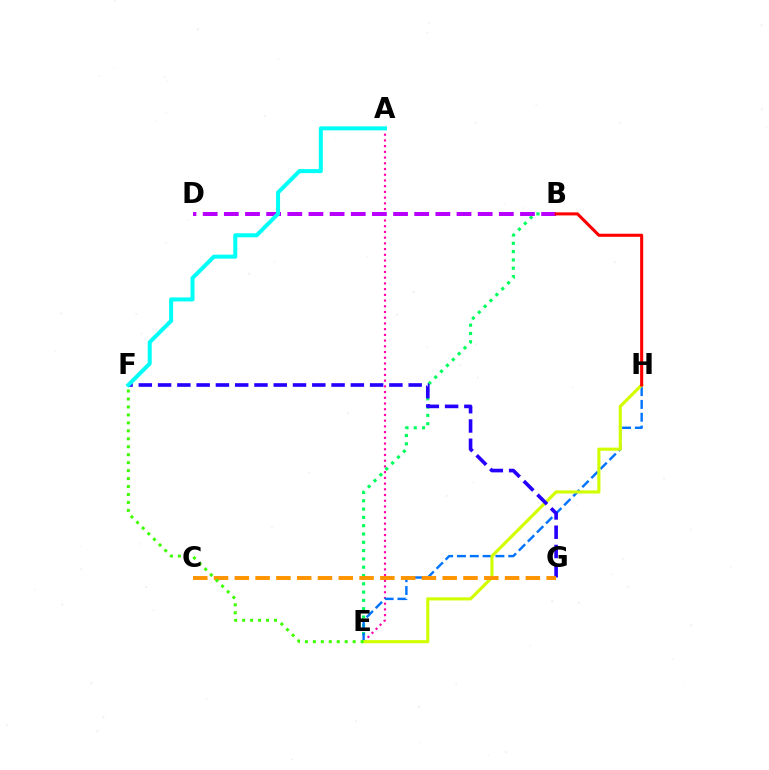{('A', 'E'): [{'color': '#ff00ac', 'line_style': 'dotted', 'thickness': 1.55}], ('B', 'E'): [{'color': '#00ff5c', 'line_style': 'dotted', 'thickness': 2.26}], ('E', 'H'): [{'color': '#0074ff', 'line_style': 'dashed', 'thickness': 1.74}, {'color': '#d1ff00', 'line_style': 'solid', 'thickness': 2.24}], ('B', 'D'): [{'color': '#b900ff', 'line_style': 'dashed', 'thickness': 2.87}], ('F', 'G'): [{'color': '#2500ff', 'line_style': 'dashed', 'thickness': 2.62}], ('B', 'H'): [{'color': '#ff0000', 'line_style': 'solid', 'thickness': 2.21}], ('C', 'G'): [{'color': '#ff9400', 'line_style': 'dashed', 'thickness': 2.82}], ('E', 'F'): [{'color': '#3dff00', 'line_style': 'dotted', 'thickness': 2.16}], ('A', 'F'): [{'color': '#00fff6', 'line_style': 'solid', 'thickness': 2.88}]}